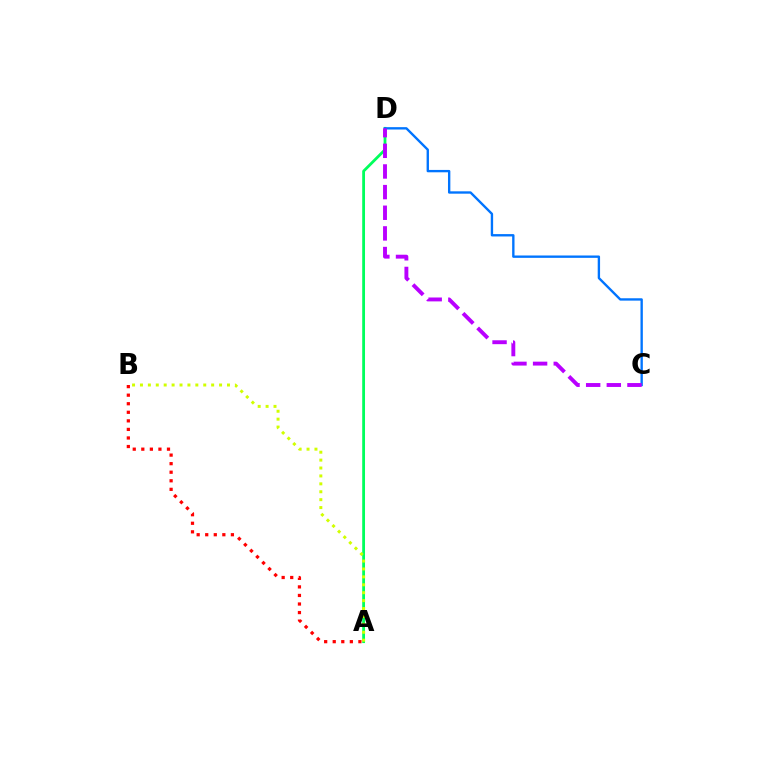{('A', 'D'): [{'color': '#00ff5c', 'line_style': 'solid', 'thickness': 2.02}], ('A', 'B'): [{'color': '#ff0000', 'line_style': 'dotted', 'thickness': 2.33}, {'color': '#d1ff00', 'line_style': 'dotted', 'thickness': 2.15}], ('C', 'D'): [{'color': '#0074ff', 'line_style': 'solid', 'thickness': 1.7}, {'color': '#b900ff', 'line_style': 'dashed', 'thickness': 2.8}]}